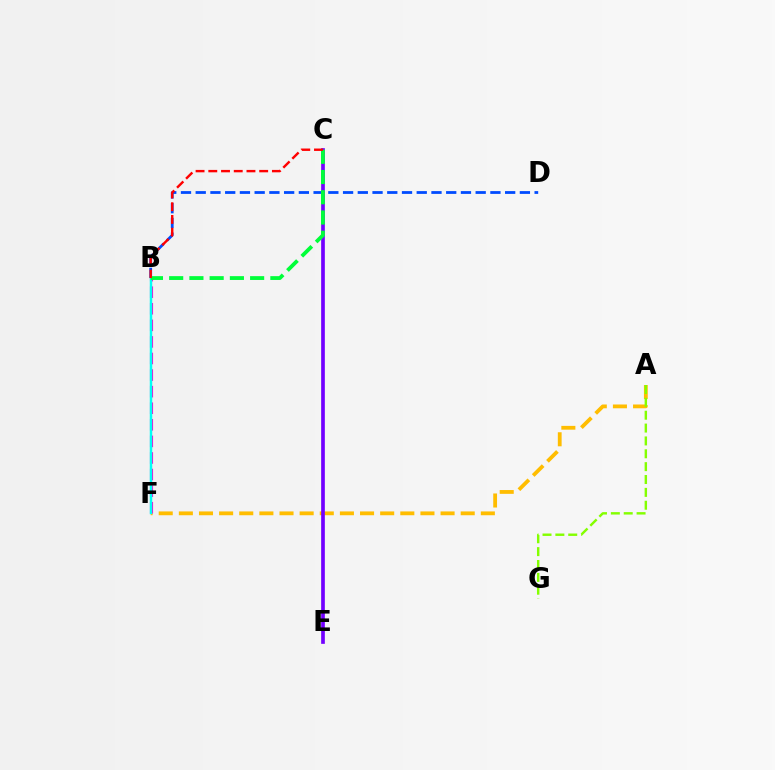{('A', 'F'): [{'color': '#ffbd00', 'line_style': 'dashed', 'thickness': 2.73}], ('B', 'D'): [{'color': '#004bff', 'line_style': 'dashed', 'thickness': 2.0}], ('B', 'F'): [{'color': '#ff00cf', 'line_style': 'dashed', 'thickness': 2.25}, {'color': '#00fff6', 'line_style': 'solid', 'thickness': 1.76}], ('C', 'E'): [{'color': '#7200ff', 'line_style': 'solid', 'thickness': 2.65}], ('A', 'G'): [{'color': '#84ff00', 'line_style': 'dashed', 'thickness': 1.75}], ('B', 'C'): [{'color': '#00ff39', 'line_style': 'dashed', 'thickness': 2.75}, {'color': '#ff0000', 'line_style': 'dashed', 'thickness': 1.73}]}